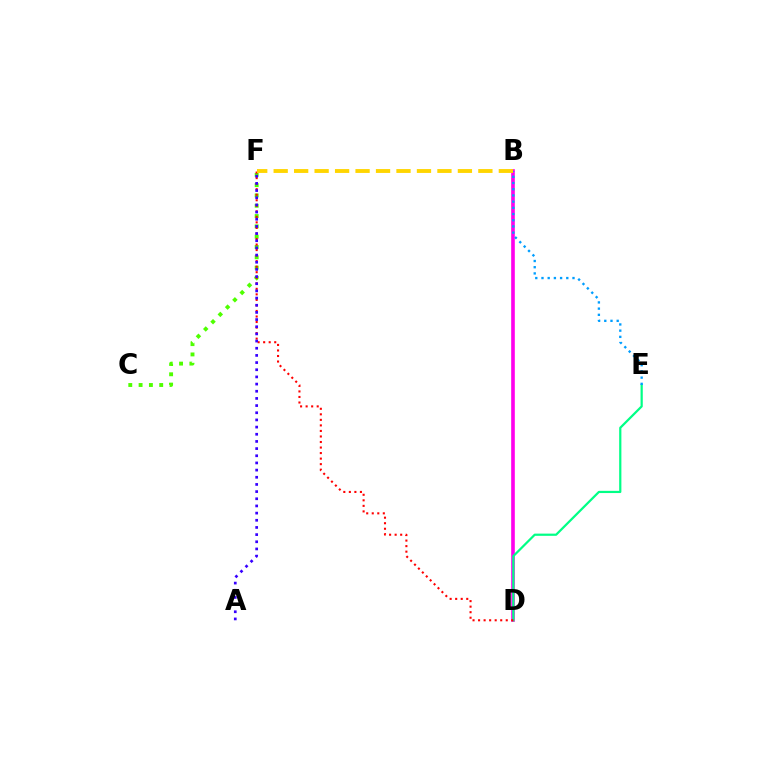{('B', 'D'): [{'color': '#ff00ed', 'line_style': 'solid', 'thickness': 2.62}], ('D', 'E'): [{'color': '#00ff86', 'line_style': 'solid', 'thickness': 1.6}], ('B', 'E'): [{'color': '#009eff', 'line_style': 'dotted', 'thickness': 1.69}], ('C', 'F'): [{'color': '#4fff00', 'line_style': 'dotted', 'thickness': 2.8}], ('D', 'F'): [{'color': '#ff0000', 'line_style': 'dotted', 'thickness': 1.5}], ('A', 'F'): [{'color': '#3700ff', 'line_style': 'dotted', 'thickness': 1.95}], ('B', 'F'): [{'color': '#ffd500', 'line_style': 'dashed', 'thickness': 2.78}]}